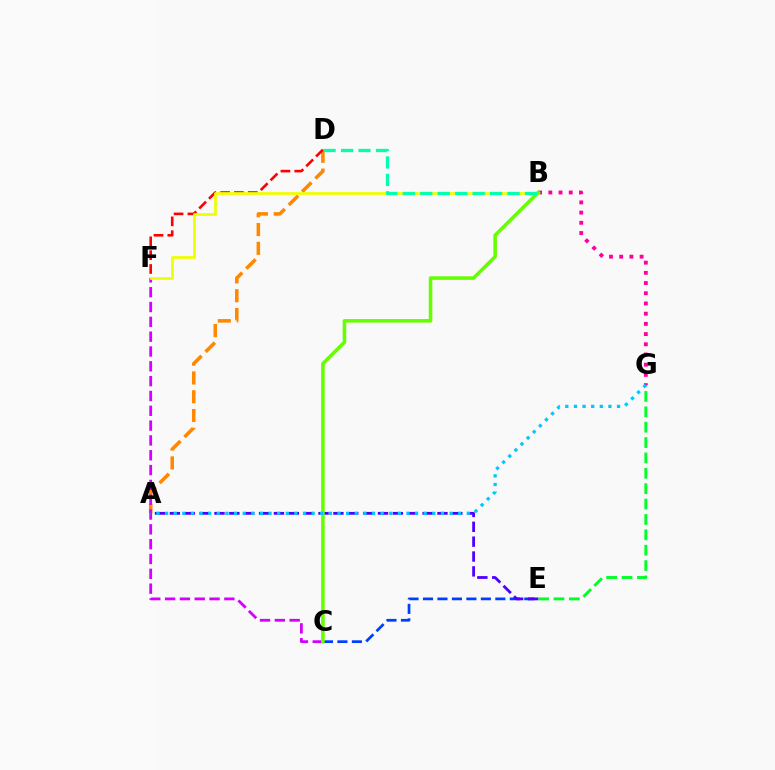{('E', 'G'): [{'color': '#00ff27', 'line_style': 'dashed', 'thickness': 2.09}], ('B', 'G'): [{'color': '#ff00a0', 'line_style': 'dotted', 'thickness': 2.77}], ('C', 'E'): [{'color': '#003fff', 'line_style': 'dashed', 'thickness': 1.97}], ('A', 'D'): [{'color': '#ff8800', 'line_style': 'dashed', 'thickness': 2.55}], ('A', 'E'): [{'color': '#4f00ff', 'line_style': 'dashed', 'thickness': 2.02}], ('D', 'F'): [{'color': '#ff0000', 'line_style': 'dashed', 'thickness': 1.88}], ('C', 'F'): [{'color': '#d600ff', 'line_style': 'dashed', 'thickness': 2.01}], ('B', 'F'): [{'color': '#eeff00', 'line_style': 'solid', 'thickness': 1.97}], ('B', 'C'): [{'color': '#66ff00', 'line_style': 'solid', 'thickness': 2.57}], ('B', 'D'): [{'color': '#00ffaf', 'line_style': 'dashed', 'thickness': 2.37}], ('A', 'G'): [{'color': '#00c7ff', 'line_style': 'dotted', 'thickness': 2.34}]}